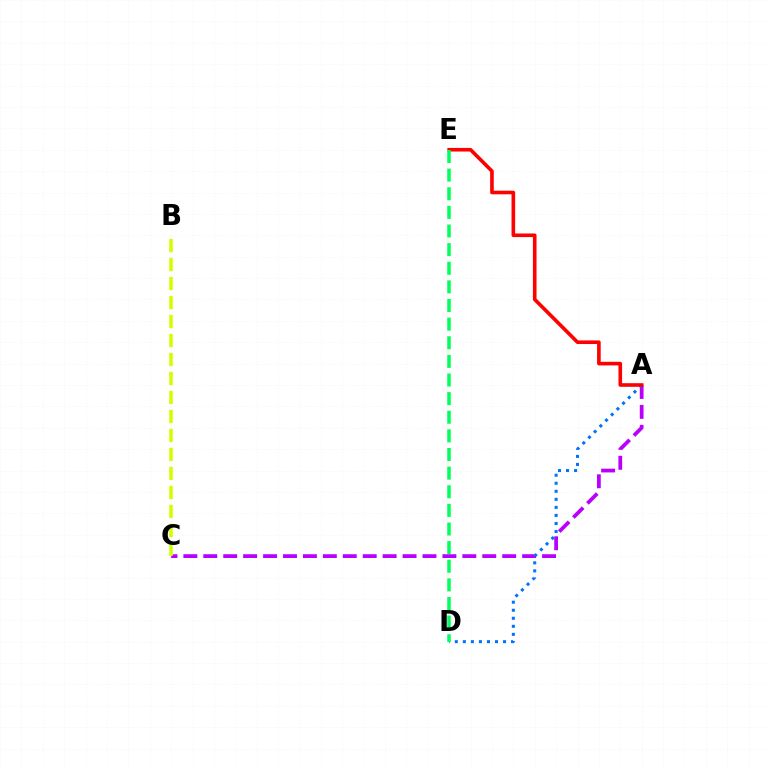{('A', 'C'): [{'color': '#b900ff', 'line_style': 'dashed', 'thickness': 2.71}], ('A', 'D'): [{'color': '#0074ff', 'line_style': 'dotted', 'thickness': 2.18}], ('A', 'E'): [{'color': '#ff0000', 'line_style': 'solid', 'thickness': 2.6}], ('B', 'C'): [{'color': '#d1ff00', 'line_style': 'dashed', 'thickness': 2.58}], ('D', 'E'): [{'color': '#00ff5c', 'line_style': 'dashed', 'thickness': 2.53}]}